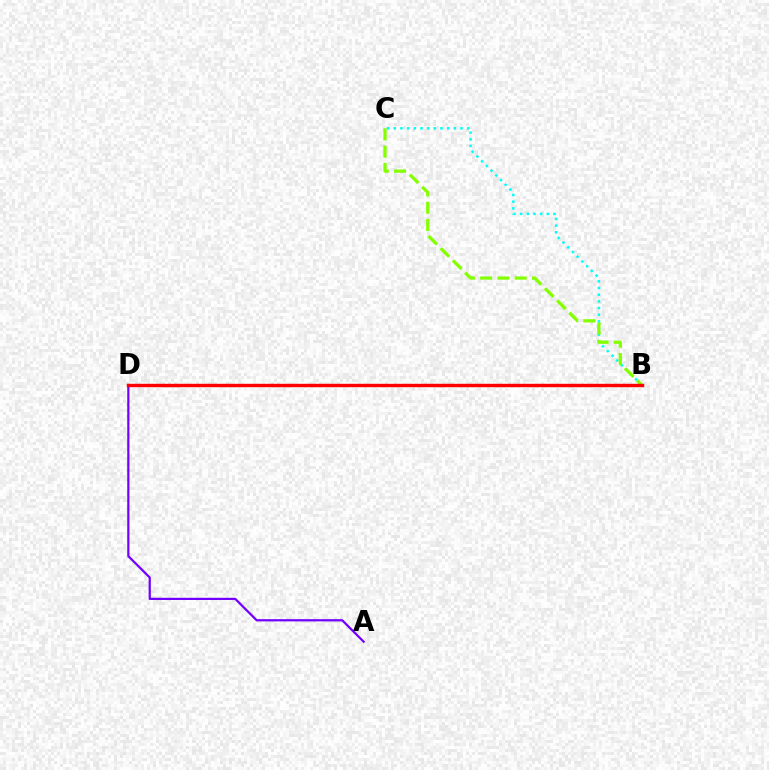{('B', 'C'): [{'color': '#00fff6', 'line_style': 'dotted', 'thickness': 1.81}, {'color': '#84ff00', 'line_style': 'dashed', 'thickness': 2.35}], ('A', 'D'): [{'color': '#7200ff', 'line_style': 'solid', 'thickness': 1.6}], ('B', 'D'): [{'color': '#ff0000', 'line_style': 'solid', 'thickness': 2.46}]}